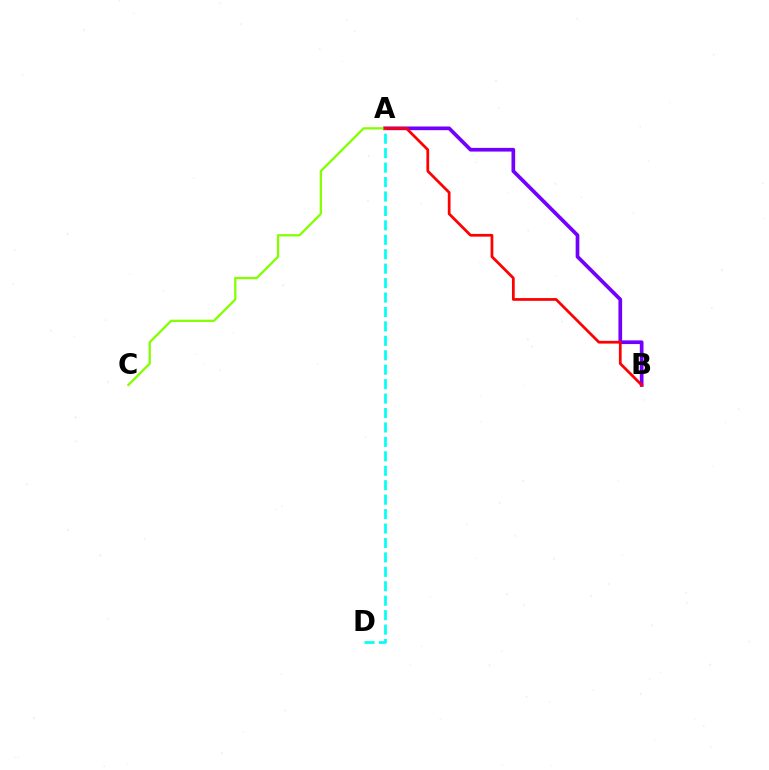{('A', 'B'): [{'color': '#7200ff', 'line_style': 'solid', 'thickness': 2.66}, {'color': '#ff0000', 'line_style': 'solid', 'thickness': 1.97}], ('A', 'D'): [{'color': '#00fff6', 'line_style': 'dashed', 'thickness': 1.96}], ('A', 'C'): [{'color': '#84ff00', 'line_style': 'solid', 'thickness': 1.65}]}